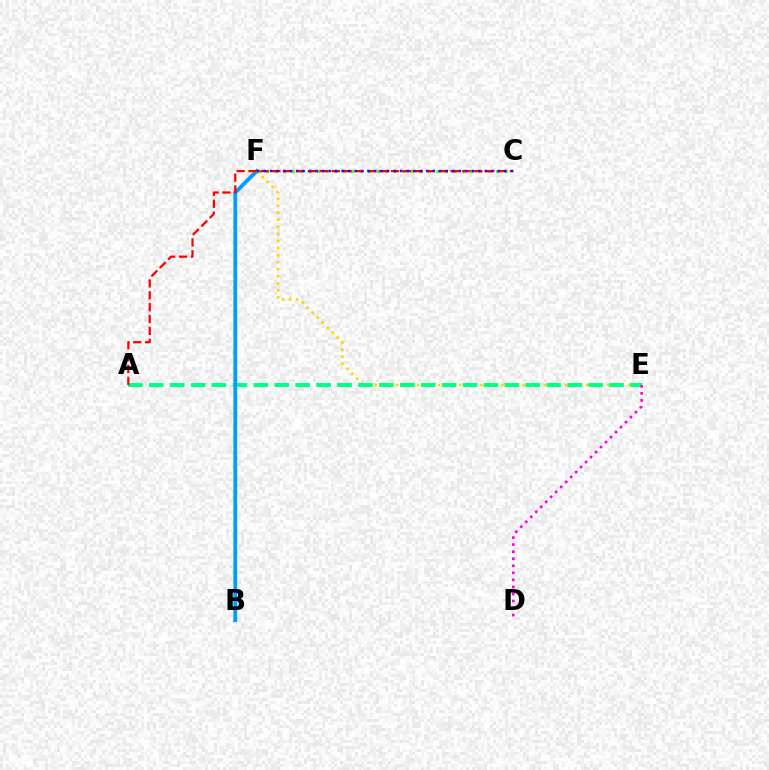{('E', 'F'): [{'color': '#ffd500', 'line_style': 'dotted', 'thickness': 1.91}], ('A', 'E'): [{'color': '#00ff86', 'line_style': 'dashed', 'thickness': 2.84}], ('D', 'E'): [{'color': '#ff00ed', 'line_style': 'dotted', 'thickness': 1.92}], ('B', 'F'): [{'color': '#009eff', 'line_style': 'solid', 'thickness': 2.72}], ('C', 'F'): [{'color': '#4fff00', 'line_style': 'dotted', 'thickness': 2.31}, {'color': '#3700ff', 'line_style': 'dotted', 'thickness': 1.77}], ('A', 'C'): [{'color': '#ff0000', 'line_style': 'dashed', 'thickness': 1.61}]}